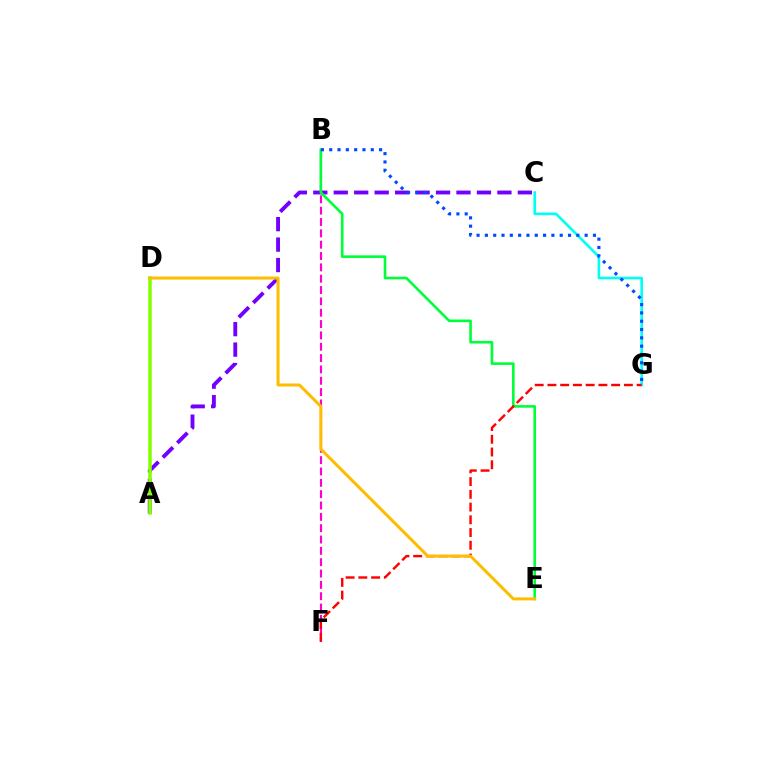{('A', 'C'): [{'color': '#7200ff', 'line_style': 'dashed', 'thickness': 2.78}], ('C', 'G'): [{'color': '#00fff6', 'line_style': 'solid', 'thickness': 1.89}], ('B', 'F'): [{'color': '#ff00cf', 'line_style': 'dashed', 'thickness': 1.54}], ('B', 'E'): [{'color': '#00ff39', 'line_style': 'solid', 'thickness': 1.89}], ('B', 'G'): [{'color': '#004bff', 'line_style': 'dotted', 'thickness': 2.26}], ('F', 'G'): [{'color': '#ff0000', 'line_style': 'dashed', 'thickness': 1.73}], ('A', 'D'): [{'color': '#84ff00', 'line_style': 'solid', 'thickness': 2.54}], ('D', 'E'): [{'color': '#ffbd00', 'line_style': 'solid', 'thickness': 2.17}]}